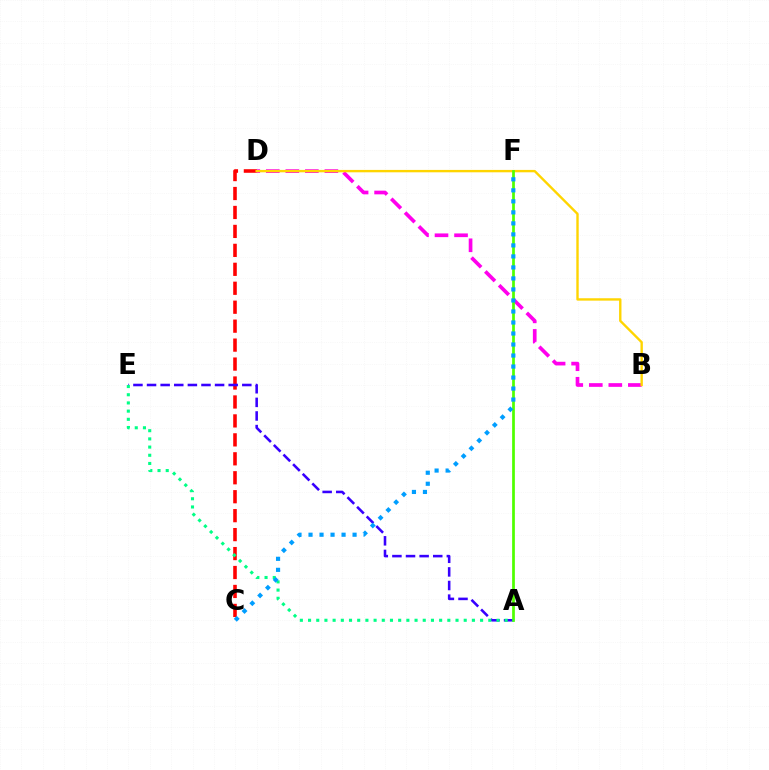{('C', 'D'): [{'color': '#ff0000', 'line_style': 'dashed', 'thickness': 2.57}], ('B', 'D'): [{'color': '#ff00ed', 'line_style': 'dashed', 'thickness': 2.65}, {'color': '#ffd500', 'line_style': 'solid', 'thickness': 1.72}], ('A', 'E'): [{'color': '#3700ff', 'line_style': 'dashed', 'thickness': 1.85}, {'color': '#00ff86', 'line_style': 'dotted', 'thickness': 2.23}], ('A', 'F'): [{'color': '#4fff00', 'line_style': 'solid', 'thickness': 1.96}], ('C', 'F'): [{'color': '#009eff', 'line_style': 'dotted', 'thickness': 2.99}]}